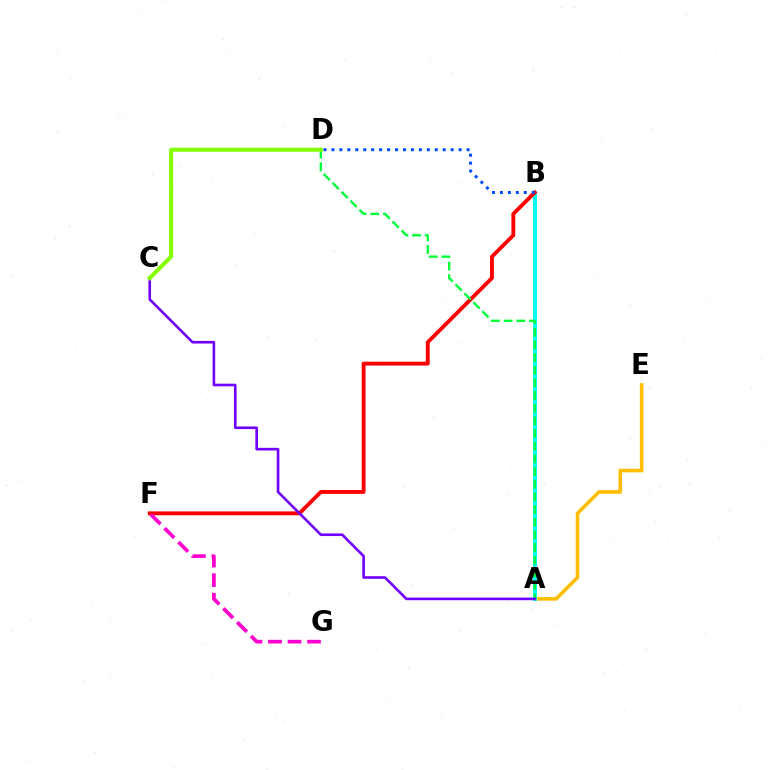{('A', 'E'): [{'color': '#ffbd00', 'line_style': 'solid', 'thickness': 2.58}], ('A', 'B'): [{'color': '#00fff6', 'line_style': 'solid', 'thickness': 2.86}], ('B', 'F'): [{'color': '#ff0000', 'line_style': 'solid', 'thickness': 2.78}], ('B', 'D'): [{'color': '#004bff', 'line_style': 'dotted', 'thickness': 2.16}], ('A', 'D'): [{'color': '#00ff39', 'line_style': 'dashed', 'thickness': 1.72}], ('A', 'C'): [{'color': '#7200ff', 'line_style': 'solid', 'thickness': 1.89}], ('C', 'D'): [{'color': '#84ff00', 'line_style': 'solid', 'thickness': 2.93}], ('F', 'G'): [{'color': '#ff00cf', 'line_style': 'dashed', 'thickness': 2.65}]}